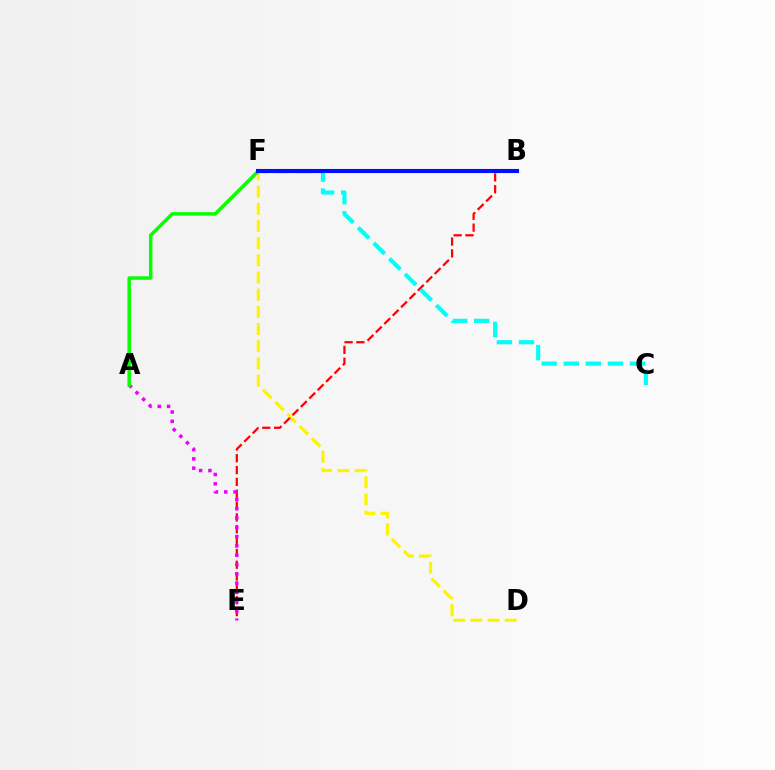{('D', 'F'): [{'color': '#fcf500', 'line_style': 'dashed', 'thickness': 2.33}], ('B', 'E'): [{'color': '#ff0000', 'line_style': 'dashed', 'thickness': 1.61}], ('A', 'E'): [{'color': '#ee00ff', 'line_style': 'dotted', 'thickness': 2.53}], ('A', 'F'): [{'color': '#08ff00', 'line_style': 'solid', 'thickness': 2.51}], ('C', 'F'): [{'color': '#00fff6', 'line_style': 'dashed', 'thickness': 3.0}], ('B', 'F'): [{'color': '#0010ff', 'line_style': 'solid', 'thickness': 2.94}]}